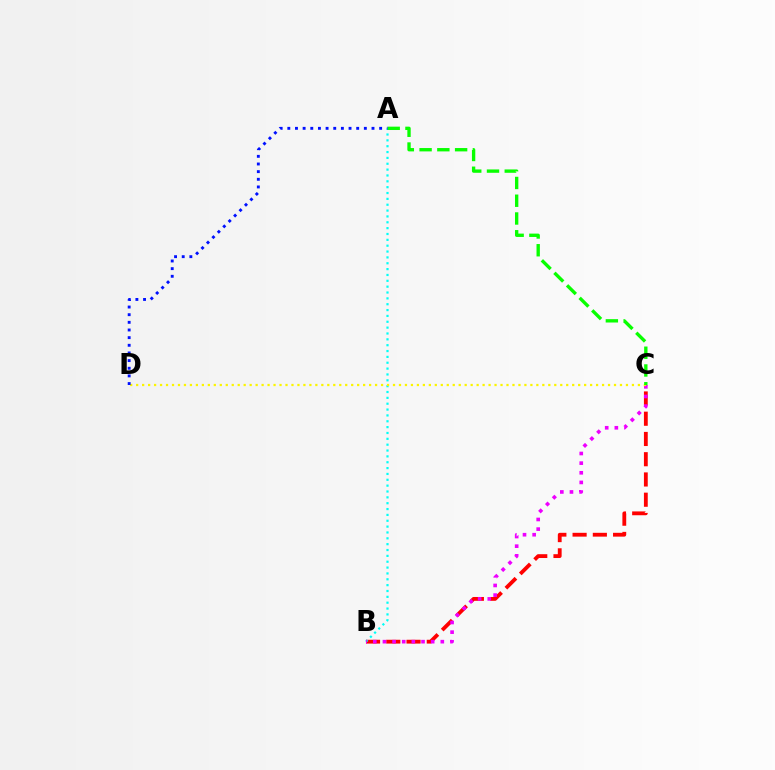{('B', 'C'): [{'color': '#ff0000', 'line_style': 'dashed', 'thickness': 2.75}, {'color': '#ee00ff', 'line_style': 'dotted', 'thickness': 2.62}], ('A', 'B'): [{'color': '#00fff6', 'line_style': 'dotted', 'thickness': 1.59}], ('C', 'D'): [{'color': '#fcf500', 'line_style': 'dotted', 'thickness': 1.62}], ('A', 'C'): [{'color': '#08ff00', 'line_style': 'dashed', 'thickness': 2.41}], ('A', 'D'): [{'color': '#0010ff', 'line_style': 'dotted', 'thickness': 2.08}]}